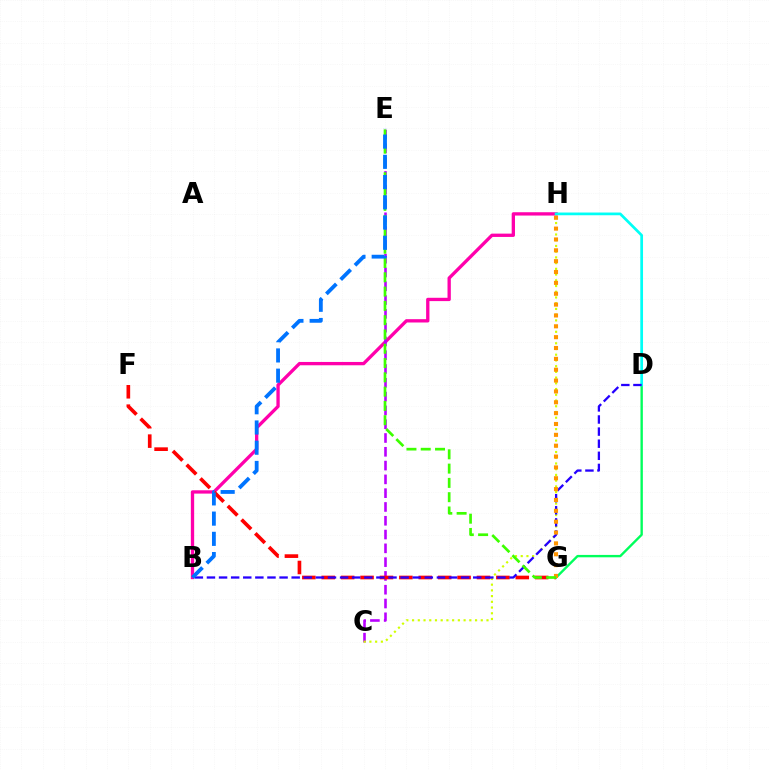{('B', 'H'): [{'color': '#ff00ac', 'line_style': 'solid', 'thickness': 2.39}], ('C', 'E'): [{'color': '#b900ff', 'line_style': 'dashed', 'thickness': 1.87}], ('D', 'G'): [{'color': '#00ff5c', 'line_style': 'solid', 'thickness': 1.71}], ('F', 'G'): [{'color': '#ff0000', 'line_style': 'dashed', 'thickness': 2.64}], ('C', 'H'): [{'color': '#d1ff00', 'line_style': 'dotted', 'thickness': 1.56}], ('D', 'H'): [{'color': '#00fff6', 'line_style': 'solid', 'thickness': 1.96}], ('B', 'D'): [{'color': '#2500ff', 'line_style': 'dashed', 'thickness': 1.64}], ('G', 'H'): [{'color': '#ff9400', 'line_style': 'dotted', 'thickness': 2.95}], ('E', 'G'): [{'color': '#3dff00', 'line_style': 'dashed', 'thickness': 1.94}], ('B', 'E'): [{'color': '#0074ff', 'line_style': 'dashed', 'thickness': 2.75}]}